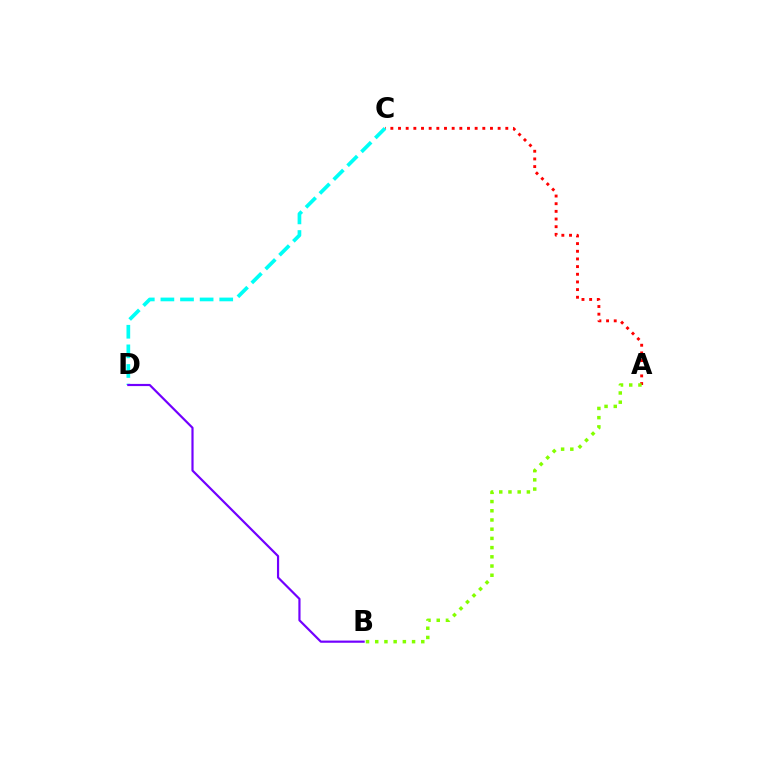{('A', 'C'): [{'color': '#ff0000', 'line_style': 'dotted', 'thickness': 2.08}], ('C', 'D'): [{'color': '#00fff6', 'line_style': 'dashed', 'thickness': 2.66}], ('B', 'D'): [{'color': '#7200ff', 'line_style': 'solid', 'thickness': 1.57}], ('A', 'B'): [{'color': '#84ff00', 'line_style': 'dotted', 'thickness': 2.5}]}